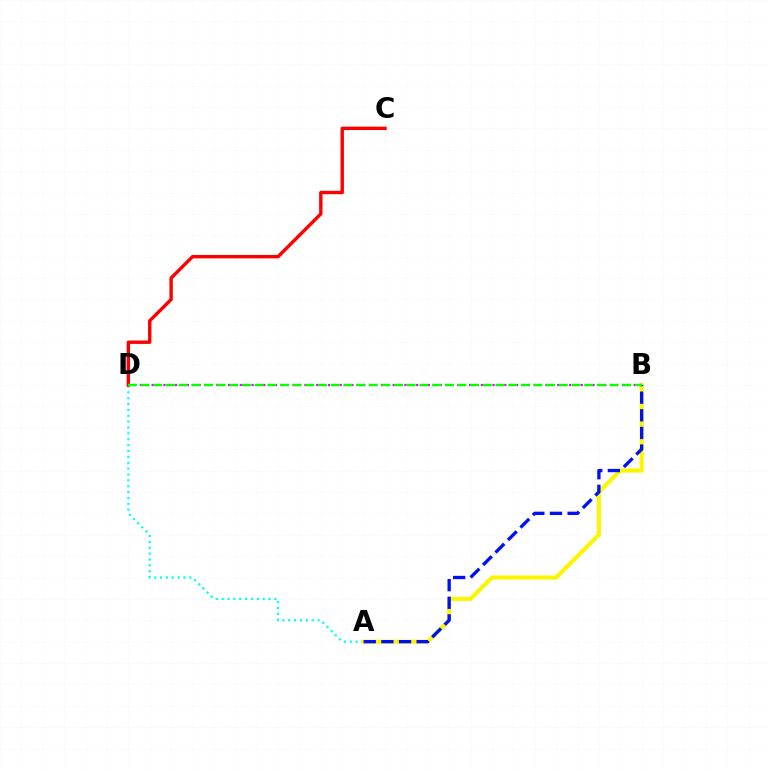{('A', 'D'): [{'color': '#00fff6', 'line_style': 'dotted', 'thickness': 1.59}], ('A', 'B'): [{'color': '#fcf500', 'line_style': 'solid', 'thickness': 2.95}, {'color': '#0010ff', 'line_style': 'dashed', 'thickness': 2.39}], ('C', 'D'): [{'color': '#ff0000', 'line_style': 'solid', 'thickness': 2.44}], ('B', 'D'): [{'color': '#ee00ff', 'line_style': 'dotted', 'thickness': 1.6}, {'color': '#08ff00', 'line_style': 'dashed', 'thickness': 1.72}]}